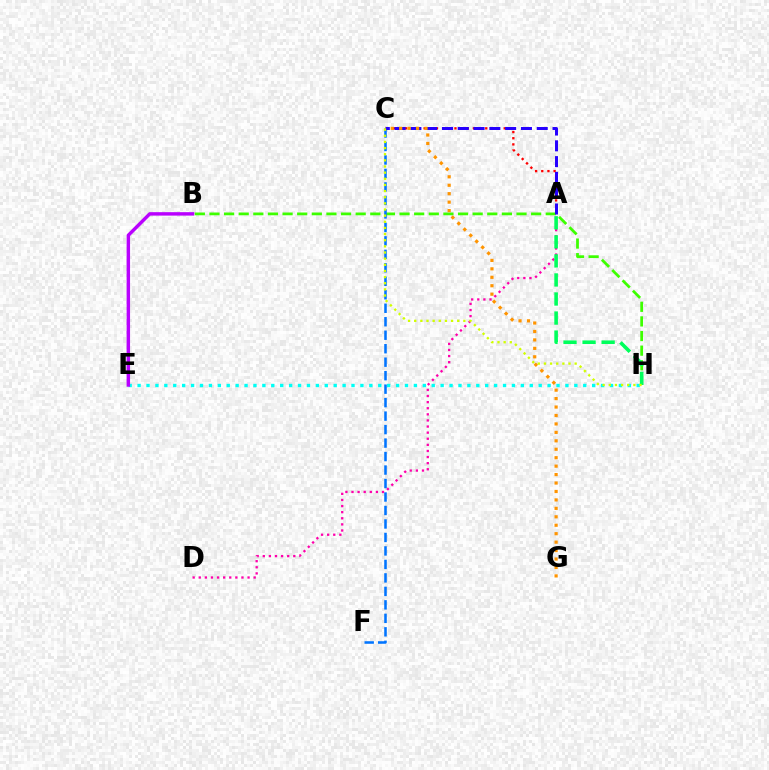{('A', 'C'): [{'color': '#ff0000', 'line_style': 'dotted', 'thickness': 1.67}, {'color': '#2500ff', 'line_style': 'dashed', 'thickness': 2.15}], ('B', 'H'): [{'color': '#3dff00', 'line_style': 'dashed', 'thickness': 1.99}], ('A', 'D'): [{'color': '#ff00ac', 'line_style': 'dotted', 'thickness': 1.66}], ('C', 'F'): [{'color': '#0074ff', 'line_style': 'dashed', 'thickness': 1.83}], ('E', 'H'): [{'color': '#00fff6', 'line_style': 'dotted', 'thickness': 2.42}], ('B', 'E'): [{'color': '#b900ff', 'line_style': 'solid', 'thickness': 2.47}], ('A', 'H'): [{'color': '#00ff5c', 'line_style': 'dashed', 'thickness': 2.59}], ('C', 'G'): [{'color': '#ff9400', 'line_style': 'dotted', 'thickness': 2.29}], ('C', 'H'): [{'color': '#d1ff00', 'line_style': 'dotted', 'thickness': 1.67}]}